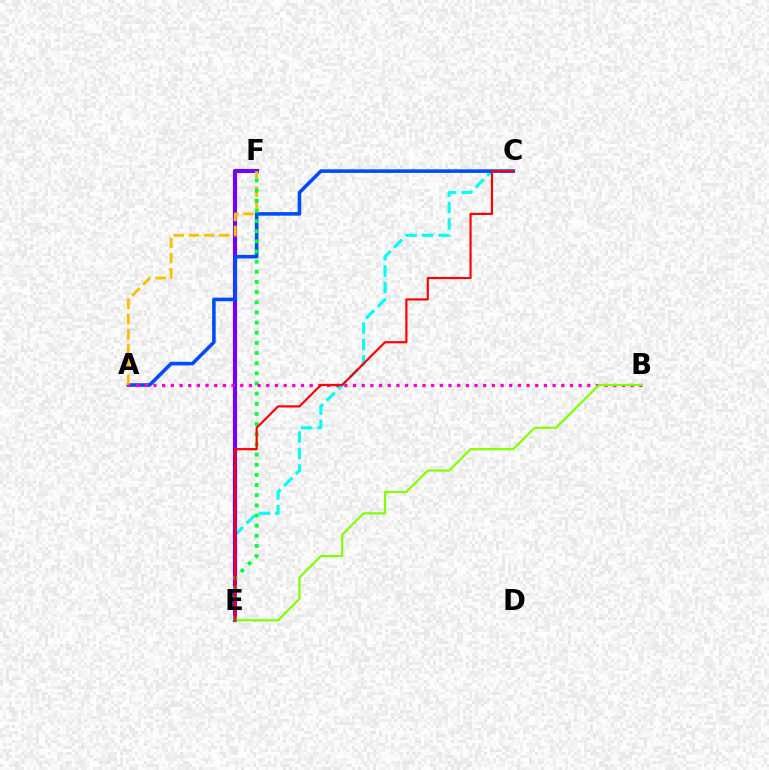{('C', 'E'): [{'color': '#00fff6', 'line_style': 'dashed', 'thickness': 2.24}, {'color': '#ff0000', 'line_style': 'solid', 'thickness': 1.57}], ('E', 'F'): [{'color': '#7200ff', 'line_style': 'solid', 'thickness': 2.98}, {'color': '#00ff39', 'line_style': 'dotted', 'thickness': 2.76}], ('A', 'C'): [{'color': '#004bff', 'line_style': 'solid', 'thickness': 2.58}], ('A', 'F'): [{'color': '#ffbd00', 'line_style': 'dashed', 'thickness': 2.07}], ('A', 'B'): [{'color': '#ff00cf', 'line_style': 'dotted', 'thickness': 2.36}], ('B', 'E'): [{'color': '#84ff00', 'line_style': 'solid', 'thickness': 1.6}]}